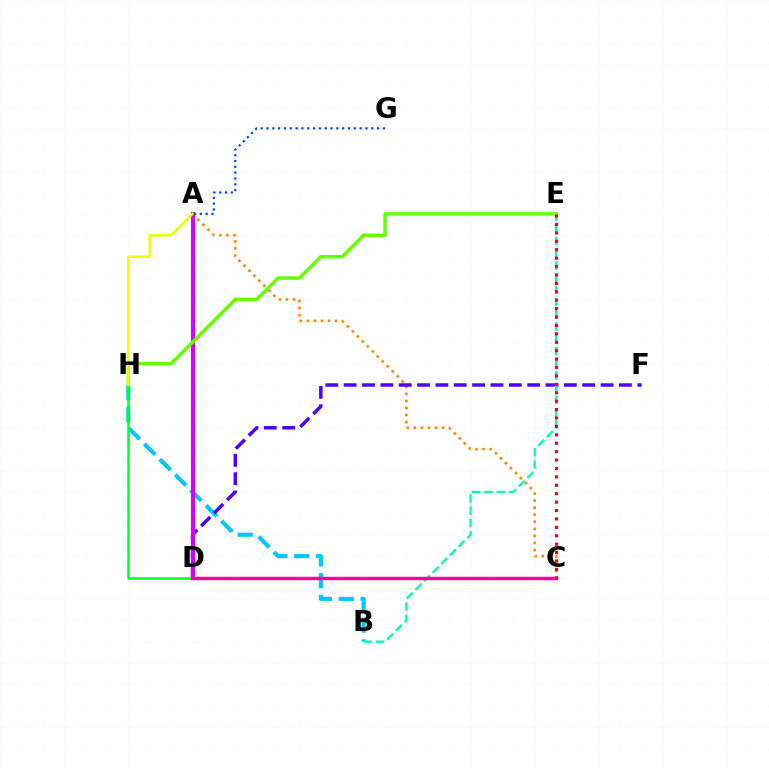{('A', 'C'): [{'color': '#ff8800', 'line_style': 'dotted', 'thickness': 1.92}], ('B', 'H'): [{'color': '#00c7ff', 'line_style': 'dashed', 'thickness': 2.96}], ('D', 'F'): [{'color': '#4f00ff', 'line_style': 'dashed', 'thickness': 2.49}], ('B', 'E'): [{'color': '#00ffaf', 'line_style': 'dashed', 'thickness': 1.66}], ('D', 'H'): [{'color': '#00ff27', 'line_style': 'solid', 'thickness': 1.8}], ('A', 'D'): [{'color': '#d600ff', 'line_style': 'solid', 'thickness': 2.89}], ('E', 'H'): [{'color': '#66ff00', 'line_style': 'solid', 'thickness': 2.47}], ('A', 'G'): [{'color': '#003fff', 'line_style': 'dotted', 'thickness': 1.58}], ('C', 'D'): [{'color': '#ff00a0', 'line_style': 'solid', 'thickness': 2.48}], ('C', 'E'): [{'color': '#ff0000', 'line_style': 'dotted', 'thickness': 2.29}], ('A', 'H'): [{'color': '#eeff00', 'line_style': 'solid', 'thickness': 1.77}]}